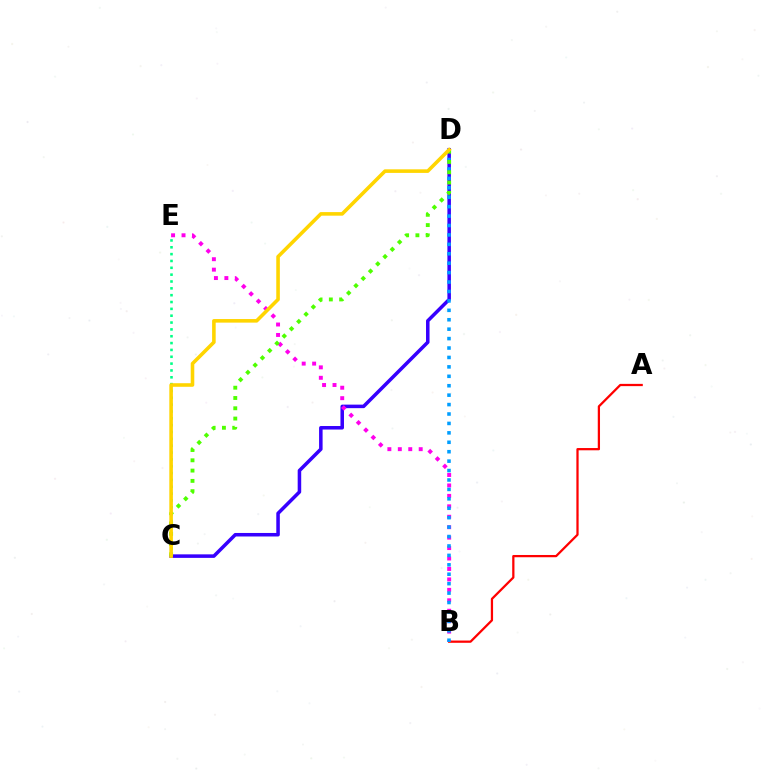{('C', 'D'): [{'color': '#3700ff', 'line_style': 'solid', 'thickness': 2.54}, {'color': '#4fff00', 'line_style': 'dotted', 'thickness': 2.79}, {'color': '#ffd500', 'line_style': 'solid', 'thickness': 2.58}], ('B', 'E'): [{'color': '#ff00ed', 'line_style': 'dotted', 'thickness': 2.84}], ('A', 'B'): [{'color': '#ff0000', 'line_style': 'solid', 'thickness': 1.62}], ('B', 'D'): [{'color': '#009eff', 'line_style': 'dotted', 'thickness': 2.56}], ('C', 'E'): [{'color': '#00ff86', 'line_style': 'dotted', 'thickness': 1.86}]}